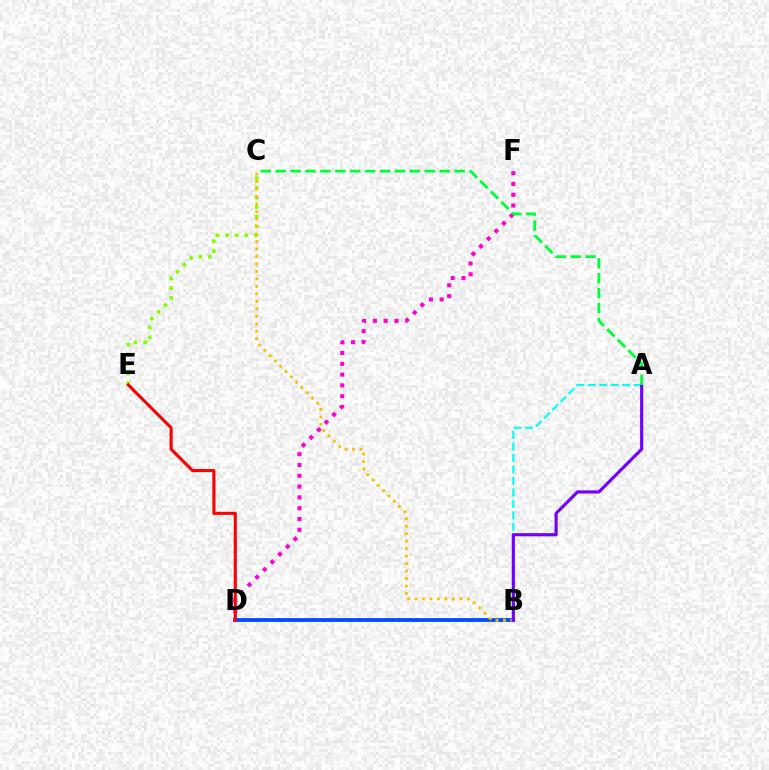{('B', 'D'): [{'color': '#004bff', 'line_style': 'solid', 'thickness': 2.73}], ('C', 'E'): [{'color': '#84ff00', 'line_style': 'dotted', 'thickness': 2.62}], ('D', 'F'): [{'color': '#ff00cf', 'line_style': 'dotted', 'thickness': 2.94}], ('A', 'B'): [{'color': '#00fff6', 'line_style': 'dashed', 'thickness': 1.56}, {'color': '#7200ff', 'line_style': 'solid', 'thickness': 2.26}], ('B', 'C'): [{'color': '#ffbd00', 'line_style': 'dotted', 'thickness': 2.03}], ('A', 'C'): [{'color': '#00ff39', 'line_style': 'dashed', 'thickness': 2.03}], ('D', 'E'): [{'color': '#ff0000', 'line_style': 'solid', 'thickness': 2.23}]}